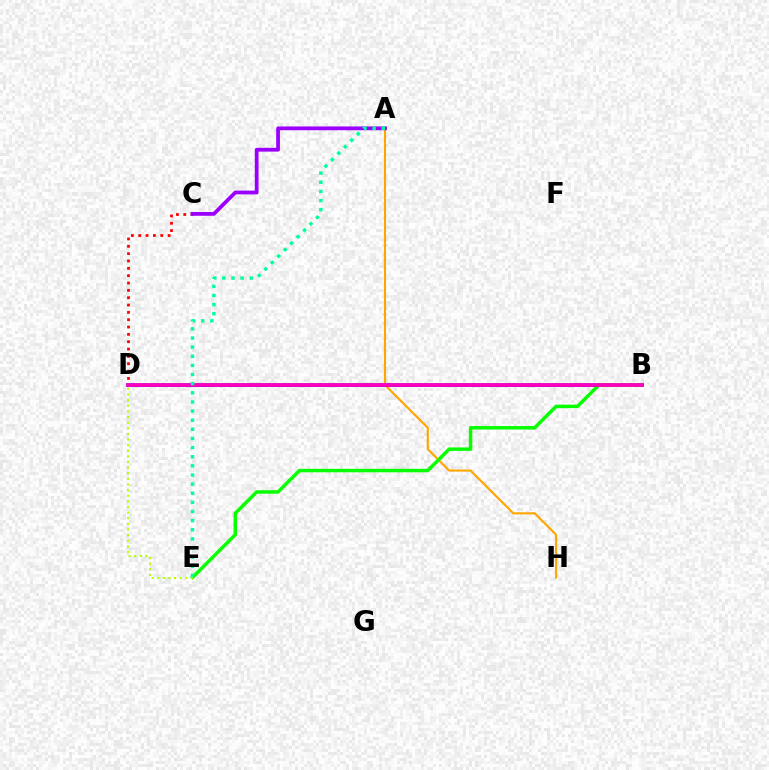{('C', 'D'): [{'color': '#ff0000', 'line_style': 'dotted', 'thickness': 1.99}], ('A', 'H'): [{'color': '#ffa500', 'line_style': 'solid', 'thickness': 1.53}], ('A', 'C'): [{'color': '#9b00ff', 'line_style': 'solid', 'thickness': 2.72}], ('B', 'D'): [{'color': '#00b5ff', 'line_style': 'solid', 'thickness': 2.8}, {'color': '#0010ff', 'line_style': 'solid', 'thickness': 1.96}, {'color': '#ff00bd', 'line_style': 'solid', 'thickness': 2.69}], ('B', 'E'): [{'color': '#08ff00', 'line_style': 'solid', 'thickness': 2.5}], ('D', 'E'): [{'color': '#b3ff00', 'line_style': 'dotted', 'thickness': 1.53}], ('A', 'E'): [{'color': '#00ff9d', 'line_style': 'dotted', 'thickness': 2.48}]}